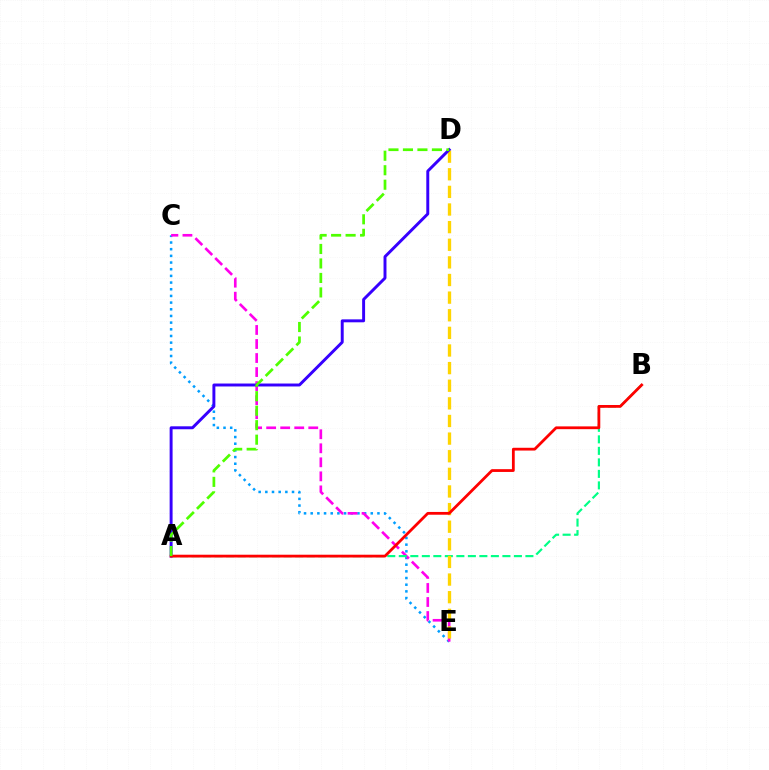{('C', 'E'): [{'color': '#009eff', 'line_style': 'dotted', 'thickness': 1.81}, {'color': '#ff00ed', 'line_style': 'dashed', 'thickness': 1.91}], ('A', 'B'): [{'color': '#00ff86', 'line_style': 'dashed', 'thickness': 1.56}, {'color': '#ff0000', 'line_style': 'solid', 'thickness': 2.0}], ('D', 'E'): [{'color': '#ffd500', 'line_style': 'dashed', 'thickness': 2.39}], ('A', 'D'): [{'color': '#3700ff', 'line_style': 'solid', 'thickness': 2.12}, {'color': '#4fff00', 'line_style': 'dashed', 'thickness': 1.97}]}